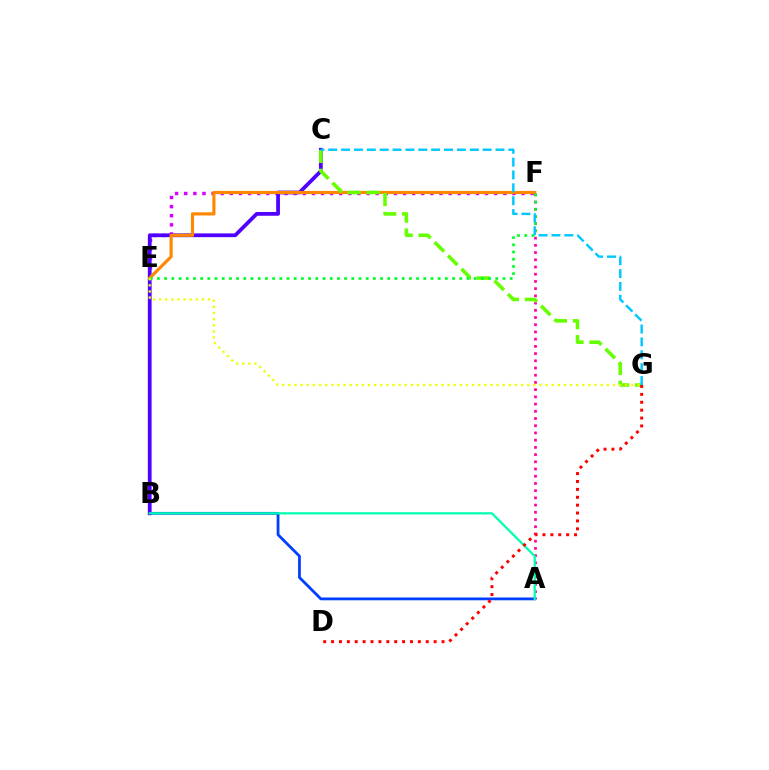{('A', 'F'): [{'color': '#ff00a0', 'line_style': 'dotted', 'thickness': 1.96}], ('A', 'B'): [{'color': '#003fff', 'line_style': 'solid', 'thickness': 2.01}, {'color': '#00ffaf', 'line_style': 'solid', 'thickness': 1.61}], ('E', 'F'): [{'color': '#d600ff', 'line_style': 'dotted', 'thickness': 2.48}, {'color': '#ff8800', 'line_style': 'solid', 'thickness': 2.27}, {'color': '#00ff27', 'line_style': 'dotted', 'thickness': 1.96}], ('B', 'C'): [{'color': '#4f00ff', 'line_style': 'solid', 'thickness': 2.7}], ('C', 'G'): [{'color': '#66ff00', 'line_style': 'dashed', 'thickness': 2.58}, {'color': '#00c7ff', 'line_style': 'dashed', 'thickness': 1.75}], ('D', 'G'): [{'color': '#ff0000', 'line_style': 'dotted', 'thickness': 2.14}], ('E', 'G'): [{'color': '#eeff00', 'line_style': 'dotted', 'thickness': 1.66}]}